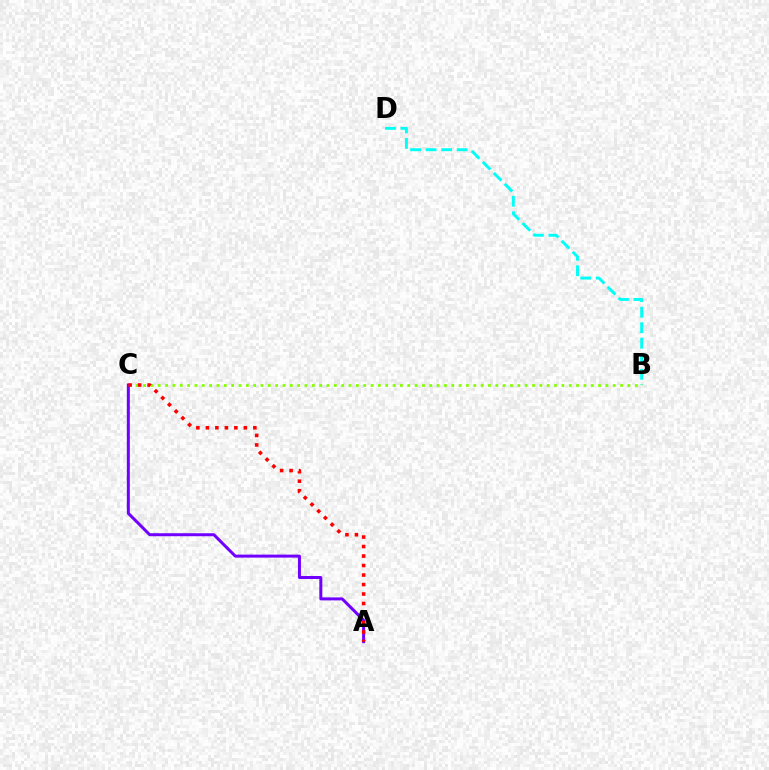{('B', 'D'): [{'color': '#00fff6', 'line_style': 'dashed', 'thickness': 2.11}], ('B', 'C'): [{'color': '#84ff00', 'line_style': 'dotted', 'thickness': 1.99}], ('A', 'C'): [{'color': '#7200ff', 'line_style': 'solid', 'thickness': 2.16}, {'color': '#ff0000', 'line_style': 'dotted', 'thickness': 2.58}]}